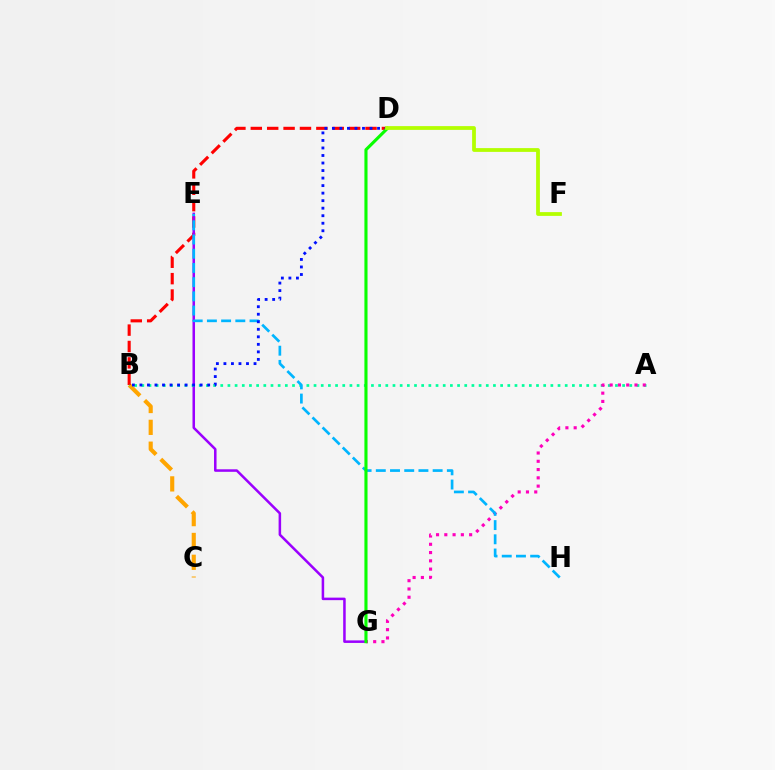{('B', 'C'): [{'color': '#ffa500', 'line_style': 'dashed', 'thickness': 2.97}], ('B', 'D'): [{'color': '#ff0000', 'line_style': 'dashed', 'thickness': 2.23}, {'color': '#0010ff', 'line_style': 'dotted', 'thickness': 2.05}], ('E', 'G'): [{'color': '#9b00ff', 'line_style': 'solid', 'thickness': 1.82}], ('A', 'B'): [{'color': '#00ff9d', 'line_style': 'dotted', 'thickness': 1.95}], ('A', 'G'): [{'color': '#ff00bd', 'line_style': 'dotted', 'thickness': 2.25}], ('E', 'H'): [{'color': '#00b5ff', 'line_style': 'dashed', 'thickness': 1.93}], ('D', 'G'): [{'color': '#08ff00', 'line_style': 'solid', 'thickness': 2.24}], ('D', 'F'): [{'color': '#b3ff00', 'line_style': 'solid', 'thickness': 2.71}]}